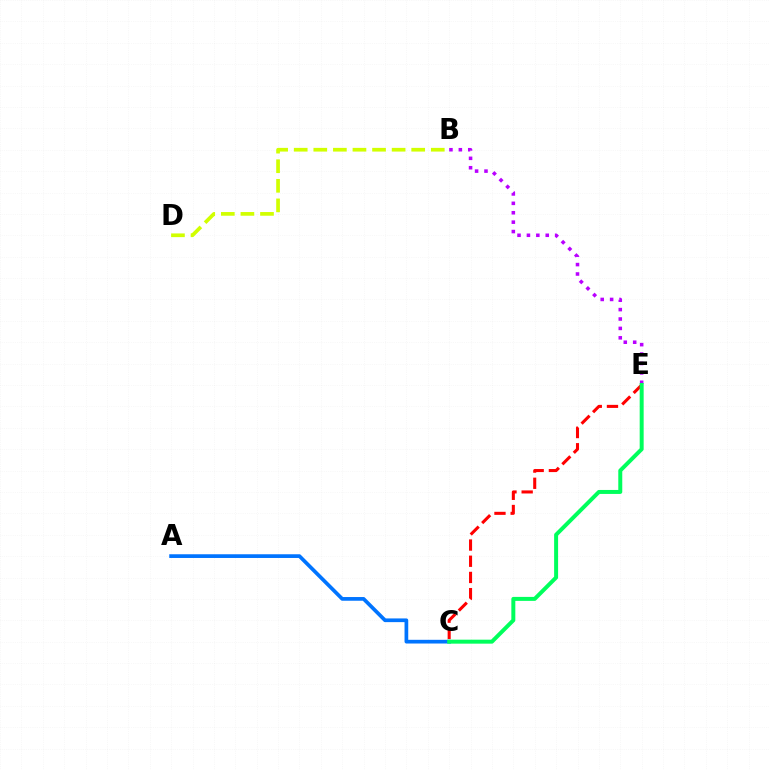{('A', 'C'): [{'color': '#0074ff', 'line_style': 'solid', 'thickness': 2.67}], ('B', 'D'): [{'color': '#d1ff00', 'line_style': 'dashed', 'thickness': 2.66}], ('C', 'E'): [{'color': '#ff0000', 'line_style': 'dashed', 'thickness': 2.2}, {'color': '#00ff5c', 'line_style': 'solid', 'thickness': 2.86}], ('B', 'E'): [{'color': '#b900ff', 'line_style': 'dotted', 'thickness': 2.56}]}